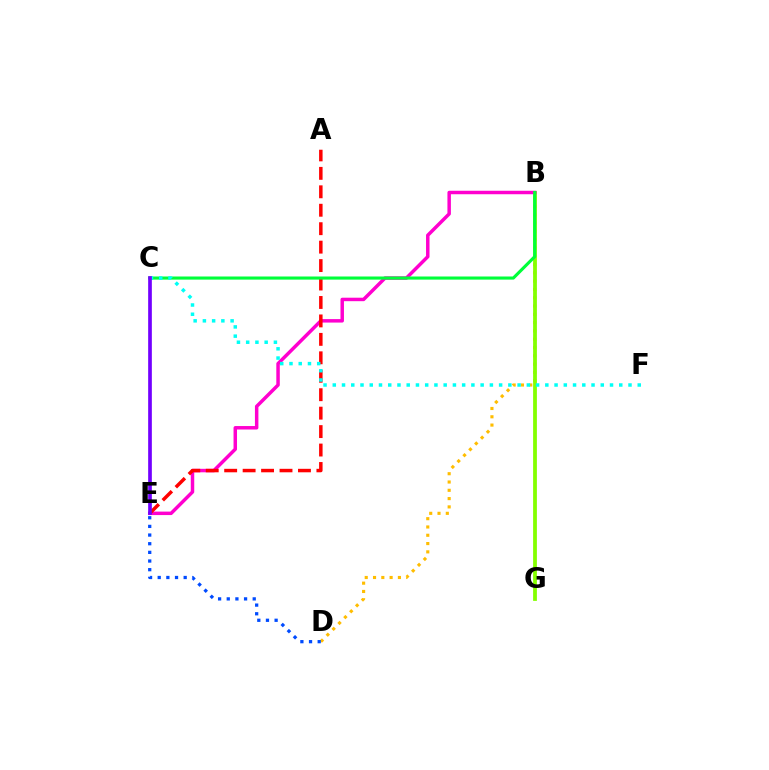{('B', 'D'): [{'color': '#ffbd00', 'line_style': 'dotted', 'thickness': 2.25}], ('B', 'G'): [{'color': '#84ff00', 'line_style': 'solid', 'thickness': 2.72}], ('B', 'E'): [{'color': '#ff00cf', 'line_style': 'solid', 'thickness': 2.5}], ('D', 'E'): [{'color': '#004bff', 'line_style': 'dotted', 'thickness': 2.35}], ('A', 'E'): [{'color': '#ff0000', 'line_style': 'dashed', 'thickness': 2.51}], ('B', 'C'): [{'color': '#00ff39', 'line_style': 'solid', 'thickness': 2.24}], ('C', 'F'): [{'color': '#00fff6', 'line_style': 'dotted', 'thickness': 2.51}], ('C', 'E'): [{'color': '#7200ff', 'line_style': 'solid', 'thickness': 2.65}]}